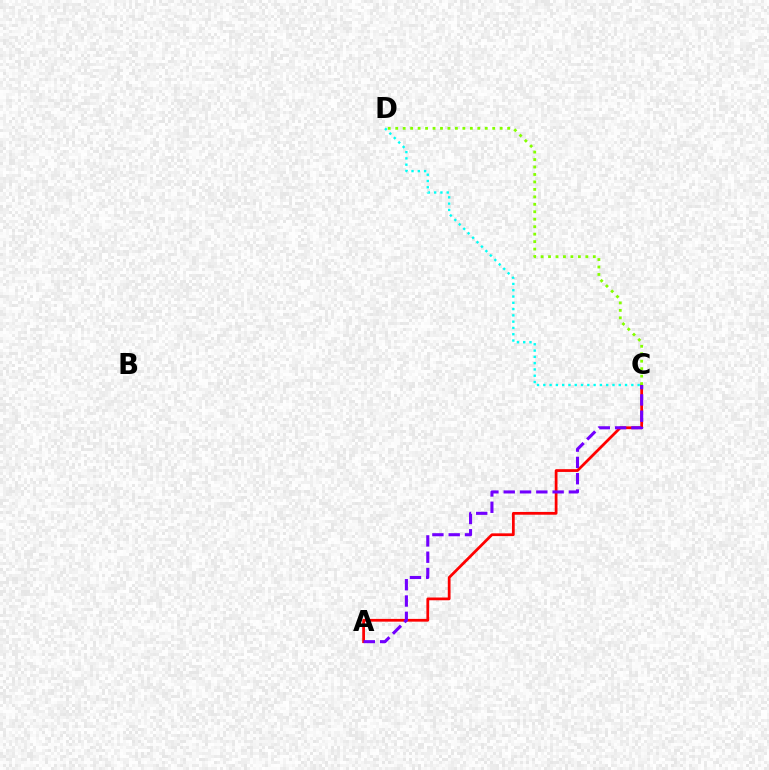{('A', 'C'): [{'color': '#ff0000', 'line_style': 'solid', 'thickness': 1.99}, {'color': '#7200ff', 'line_style': 'dashed', 'thickness': 2.21}], ('C', 'D'): [{'color': '#84ff00', 'line_style': 'dotted', 'thickness': 2.03}, {'color': '#00fff6', 'line_style': 'dotted', 'thickness': 1.71}]}